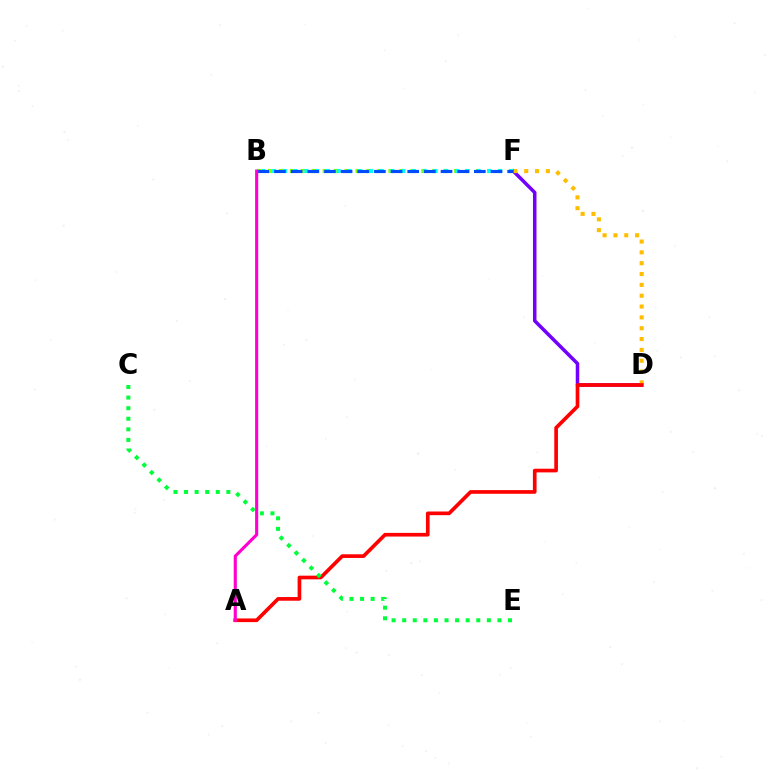{('D', 'F'): [{'color': '#7200ff', 'line_style': 'solid', 'thickness': 2.53}, {'color': '#ffbd00', 'line_style': 'dotted', 'thickness': 2.94}], ('B', 'F'): [{'color': '#84ff00', 'line_style': 'dotted', 'thickness': 2.98}, {'color': '#00fff6', 'line_style': 'dotted', 'thickness': 2.93}, {'color': '#004bff', 'line_style': 'dashed', 'thickness': 2.26}], ('A', 'D'): [{'color': '#ff0000', 'line_style': 'solid', 'thickness': 2.64}], ('A', 'B'): [{'color': '#ff00cf', 'line_style': 'solid', 'thickness': 2.24}], ('C', 'E'): [{'color': '#00ff39', 'line_style': 'dotted', 'thickness': 2.88}]}